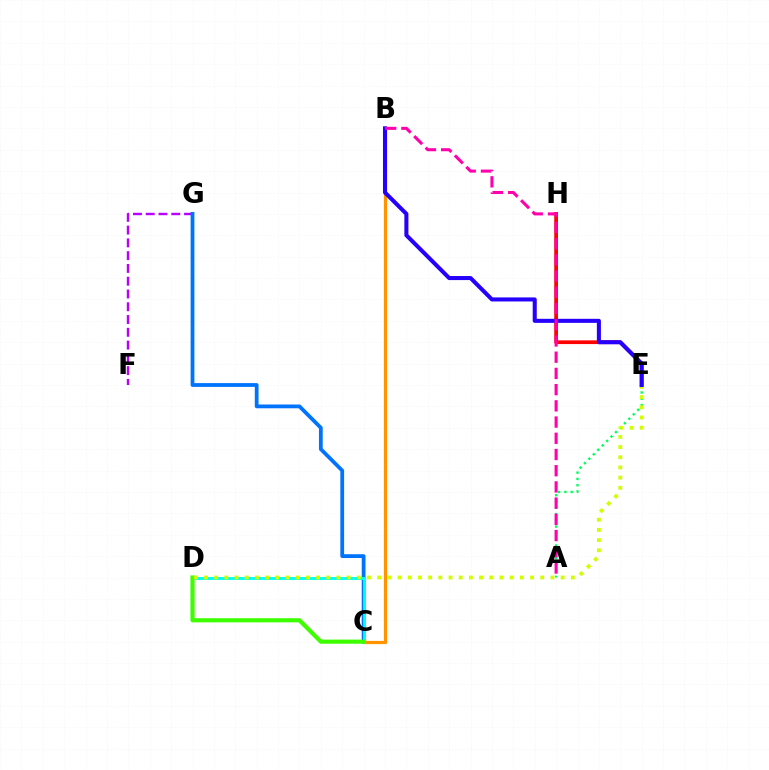{('F', 'G'): [{'color': '#b900ff', 'line_style': 'dashed', 'thickness': 1.74}], ('C', 'G'): [{'color': '#0074ff', 'line_style': 'solid', 'thickness': 2.72}], ('B', 'C'): [{'color': '#ff9400', 'line_style': 'solid', 'thickness': 2.32}], ('C', 'D'): [{'color': '#00fff6', 'line_style': 'solid', 'thickness': 2.08}, {'color': '#3dff00', 'line_style': 'solid', 'thickness': 3.0}], ('E', 'H'): [{'color': '#ff0000', 'line_style': 'solid', 'thickness': 2.67}], ('A', 'E'): [{'color': '#00ff5c', 'line_style': 'dotted', 'thickness': 1.71}], ('D', 'E'): [{'color': '#d1ff00', 'line_style': 'dotted', 'thickness': 2.77}], ('B', 'E'): [{'color': '#2500ff', 'line_style': 'solid', 'thickness': 2.92}], ('A', 'B'): [{'color': '#ff00ac', 'line_style': 'dashed', 'thickness': 2.2}]}